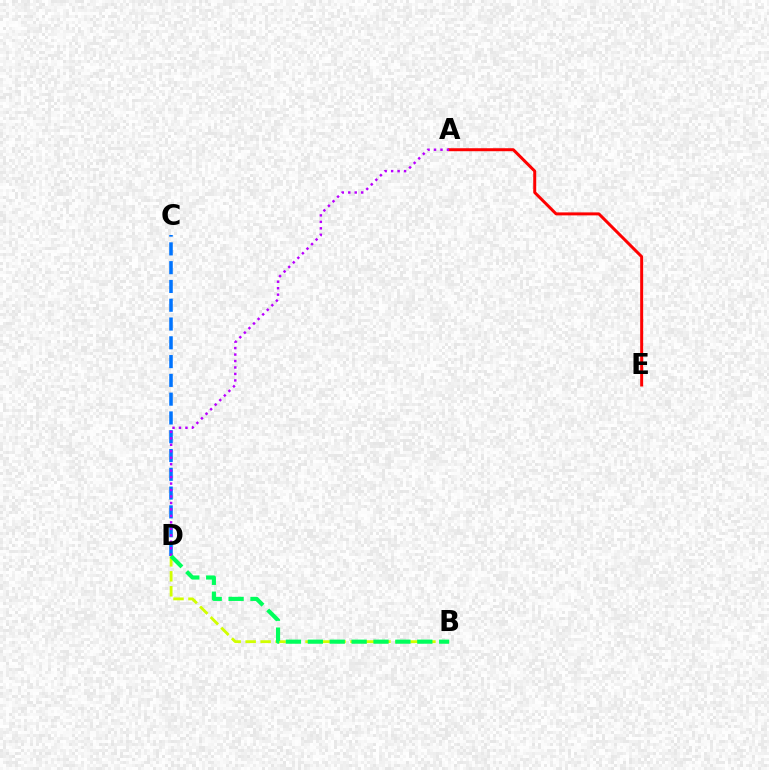{('B', 'D'): [{'color': '#d1ff00', 'line_style': 'dashed', 'thickness': 2.03}, {'color': '#00ff5c', 'line_style': 'dashed', 'thickness': 2.97}], ('C', 'D'): [{'color': '#0074ff', 'line_style': 'dashed', 'thickness': 2.55}], ('A', 'E'): [{'color': '#ff0000', 'line_style': 'solid', 'thickness': 2.15}], ('A', 'D'): [{'color': '#b900ff', 'line_style': 'dotted', 'thickness': 1.76}]}